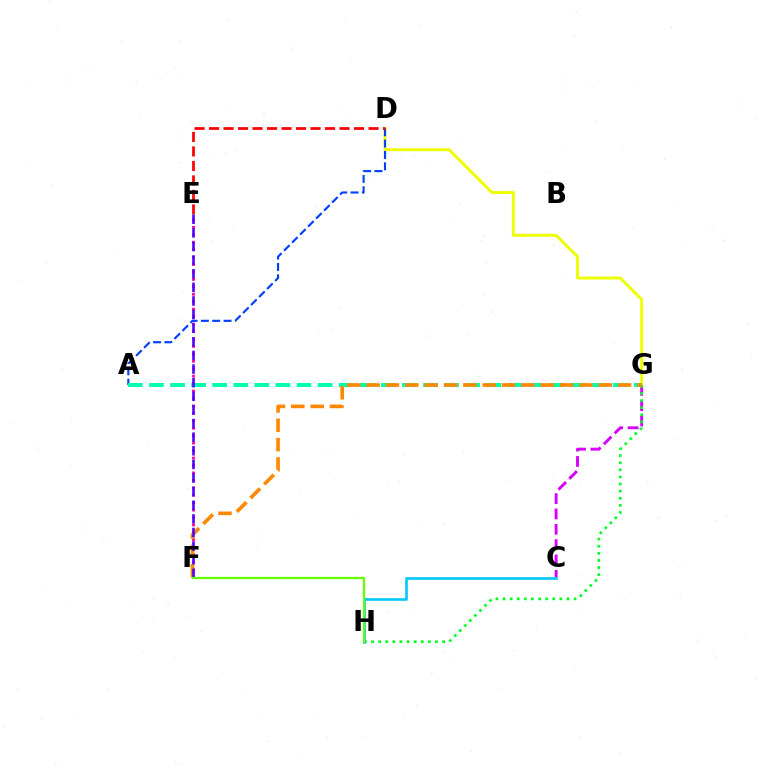{('C', 'G'): [{'color': '#d600ff', 'line_style': 'dashed', 'thickness': 2.08}], ('E', 'F'): [{'color': '#ff00a0', 'line_style': 'dotted', 'thickness': 2.02}, {'color': '#4f00ff', 'line_style': 'dashed', 'thickness': 1.85}], ('D', 'G'): [{'color': '#eeff00', 'line_style': 'solid', 'thickness': 2.09}], ('A', 'D'): [{'color': '#003fff', 'line_style': 'dashed', 'thickness': 1.54}], ('A', 'G'): [{'color': '#00ffaf', 'line_style': 'dashed', 'thickness': 2.86}], ('G', 'H'): [{'color': '#00ff27', 'line_style': 'dotted', 'thickness': 1.93}], ('D', 'E'): [{'color': '#ff0000', 'line_style': 'dashed', 'thickness': 1.97}], ('F', 'G'): [{'color': '#ff8800', 'line_style': 'dashed', 'thickness': 2.63}], ('C', 'H'): [{'color': '#00c7ff', 'line_style': 'solid', 'thickness': 1.88}], ('F', 'H'): [{'color': '#66ff00', 'line_style': 'solid', 'thickness': 1.63}]}